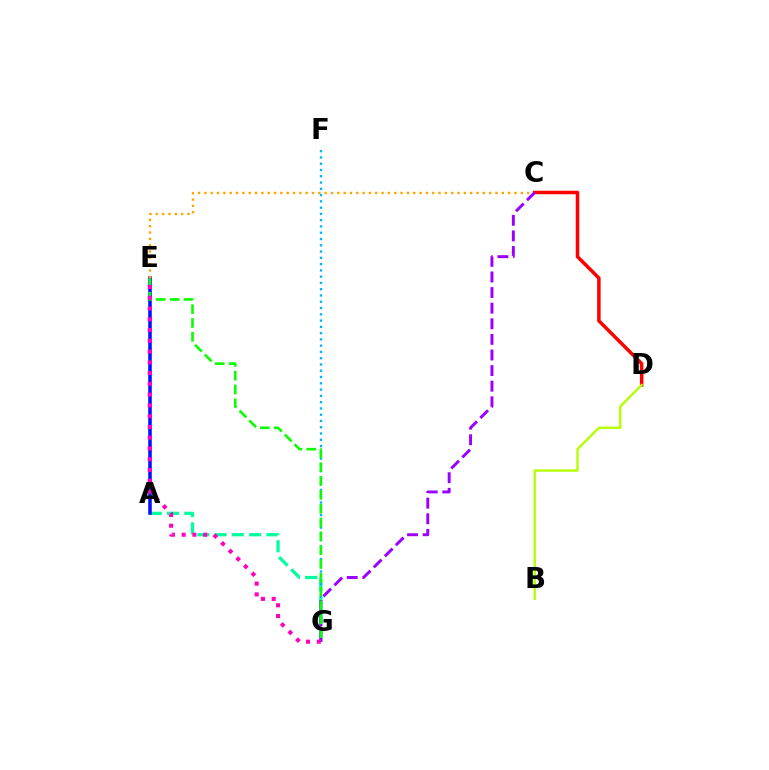{('A', 'G'): [{'color': '#00ff9d', 'line_style': 'dashed', 'thickness': 2.34}], ('A', 'E'): [{'color': '#0010ff', 'line_style': 'solid', 'thickness': 2.53}], ('C', 'E'): [{'color': '#ffa500', 'line_style': 'dotted', 'thickness': 1.72}], ('F', 'G'): [{'color': '#00b5ff', 'line_style': 'dotted', 'thickness': 1.7}], ('C', 'D'): [{'color': '#ff0000', 'line_style': 'solid', 'thickness': 2.52}], ('B', 'D'): [{'color': '#b3ff00', 'line_style': 'solid', 'thickness': 1.7}], ('C', 'G'): [{'color': '#9b00ff', 'line_style': 'dashed', 'thickness': 2.12}], ('E', 'G'): [{'color': '#08ff00', 'line_style': 'dashed', 'thickness': 1.88}, {'color': '#ff00bd', 'line_style': 'dotted', 'thickness': 2.92}]}